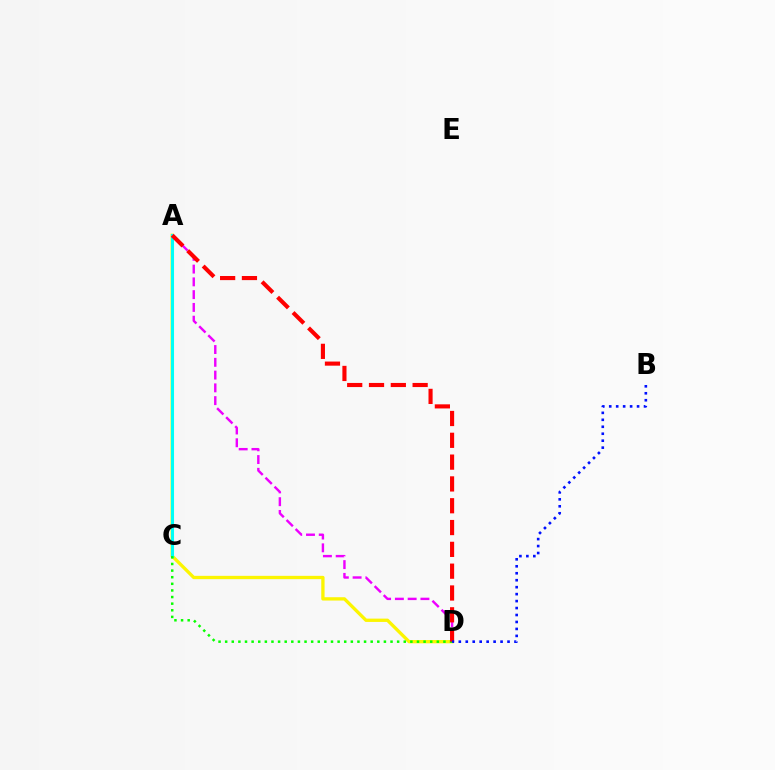{('A', 'D'): [{'color': '#ee00ff', 'line_style': 'dashed', 'thickness': 1.74}, {'color': '#fcf500', 'line_style': 'solid', 'thickness': 2.39}, {'color': '#ff0000', 'line_style': 'dashed', 'thickness': 2.96}], ('A', 'C'): [{'color': '#00fff6', 'line_style': 'solid', 'thickness': 2.21}], ('C', 'D'): [{'color': '#08ff00', 'line_style': 'dotted', 'thickness': 1.8}], ('B', 'D'): [{'color': '#0010ff', 'line_style': 'dotted', 'thickness': 1.89}]}